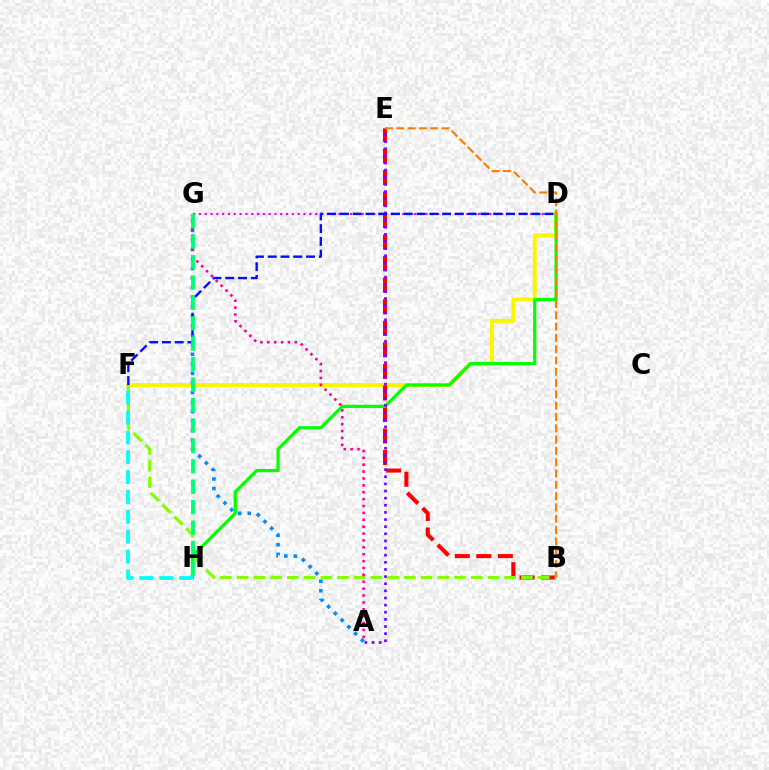{('D', 'G'): [{'color': '#ee00ff', 'line_style': 'dotted', 'thickness': 1.58}], ('D', 'F'): [{'color': '#fcf500', 'line_style': 'solid', 'thickness': 2.84}, {'color': '#0010ff', 'line_style': 'dashed', 'thickness': 1.74}], ('A', 'G'): [{'color': '#008cff', 'line_style': 'dotted', 'thickness': 2.59}, {'color': '#ff0094', 'line_style': 'dotted', 'thickness': 1.87}], ('B', 'E'): [{'color': '#ff0000', 'line_style': 'dashed', 'thickness': 2.93}, {'color': '#ff7c00', 'line_style': 'dashed', 'thickness': 1.54}], ('B', 'F'): [{'color': '#84ff00', 'line_style': 'dashed', 'thickness': 2.27}], ('D', 'H'): [{'color': '#08ff00', 'line_style': 'solid', 'thickness': 2.34}], ('A', 'E'): [{'color': '#7200ff', 'line_style': 'dotted', 'thickness': 1.94}], ('G', 'H'): [{'color': '#00ff74', 'line_style': 'dashed', 'thickness': 2.78}], ('F', 'H'): [{'color': '#00fff6', 'line_style': 'dashed', 'thickness': 2.7}]}